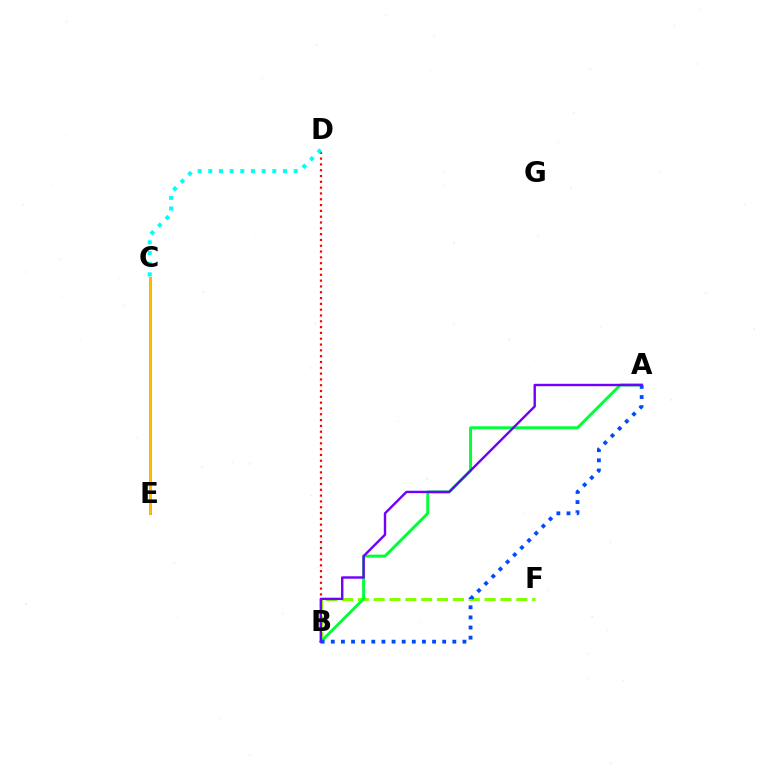{('B', 'F'): [{'color': '#84ff00', 'line_style': 'dashed', 'thickness': 2.15}], ('C', 'E'): [{'color': '#ff00cf', 'line_style': 'solid', 'thickness': 1.84}, {'color': '#ffbd00', 'line_style': 'solid', 'thickness': 2.02}], ('A', 'B'): [{'color': '#00ff39', 'line_style': 'solid', 'thickness': 2.12}, {'color': '#7200ff', 'line_style': 'solid', 'thickness': 1.73}, {'color': '#004bff', 'line_style': 'dotted', 'thickness': 2.75}], ('B', 'D'): [{'color': '#ff0000', 'line_style': 'dotted', 'thickness': 1.58}], ('C', 'D'): [{'color': '#00fff6', 'line_style': 'dotted', 'thickness': 2.9}]}